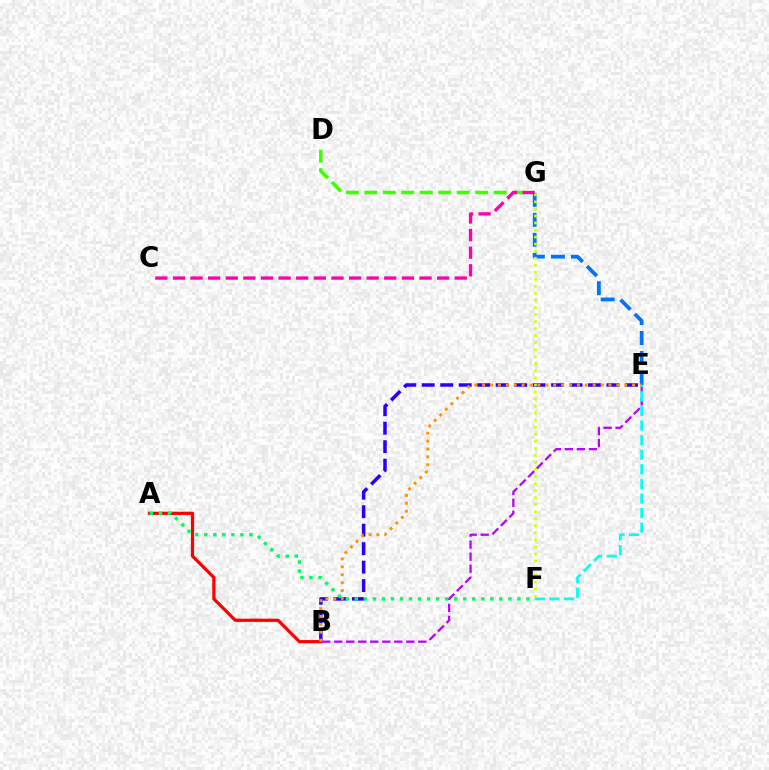{('B', 'E'): [{'color': '#2500ff', 'line_style': 'dashed', 'thickness': 2.51}, {'color': '#b900ff', 'line_style': 'dashed', 'thickness': 1.63}, {'color': '#ff9400', 'line_style': 'dotted', 'thickness': 2.15}], ('A', 'B'): [{'color': '#ff0000', 'line_style': 'solid', 'thickness': 2.32}], ('D', 'G'): [{'color': '#3dff00', 'line_style': 'dashed', 'thickness': 2.51}], ('E', 'G'): [{'color': '#0074ff', 'line_style': 'dashed', 'thickness': 2.72}], ('C', 'G'): [{'color': '#ff00ac', 'line_style': 'dashed', 'thickness': 2.39}], ('A', 'F'): [{'color': '#00ff5c', 'line_style': 'dotted', 'thickness': 2.45}], ('F', 'G'): [{'color': '#d1ff00', 'line_style': 'dotted', 'thickness': 1.91}], ('E', 'F'): [{'color': '#00fff6', 'line_style': 'dashed', 'thickness': 1.98}]}